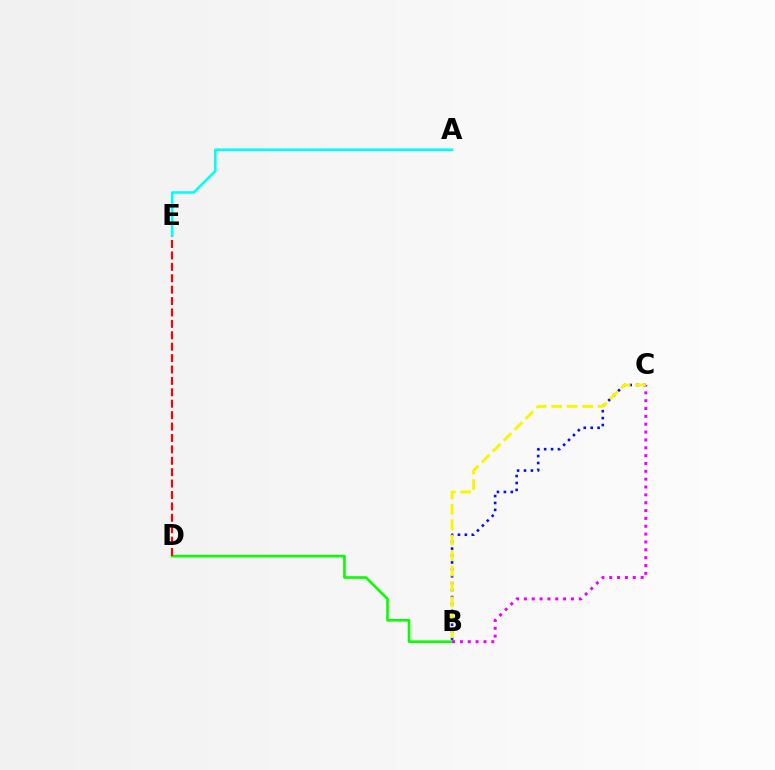{('B', 'C'): [{'color': '#0010ff', 'line_style': 'dotted', 'thickness': 1.88}, {'color': '#ee00ff', 'line_style': 'dotted', 'thickness': 2.13}, {'color': '#fcf500', 'line_style': 'dashed', 'thickness': 2.1}], ('B', 'D'): [{'color': '#08ff00', 'line_style': 'solid', 'thickness': 1.88}], ('D', 'E'): [{'color': '#ff0000', 'line_style': 'dashed', 'thickness': 1.55}], ('A', 'E'): [{'color': '#00fff6', 'line_style': 'solid', 'thickness': 1.86}]}